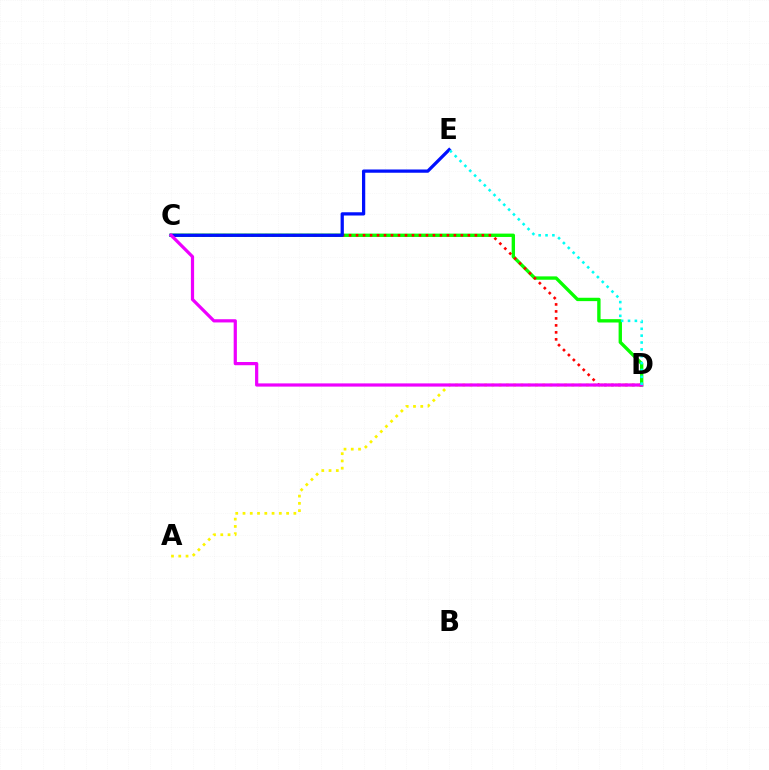{('C', 'D'): [{'color': '#08ff00', 'line_style': 'solid', 'thickness': 2.42}, {'color': '#ff0000', 'line_style': 'dotted', 'thickness': 1.9}, {'color': '#ee00ff', 'line_style': 'solid', 'thickness': 2.31}], ('A', 'D'): [{'color': '#fcf500', 'line_style': 'dotted', 'thickness': 1.97}], ('C', 'E'): [{'color': '#0010ff', 'line_style': 'solid', 'thickness': 2.34}], ('D', 'E'): [{'color': '#00fff6', 'line_style': 'dotted', 'thickness': 1.87}]}